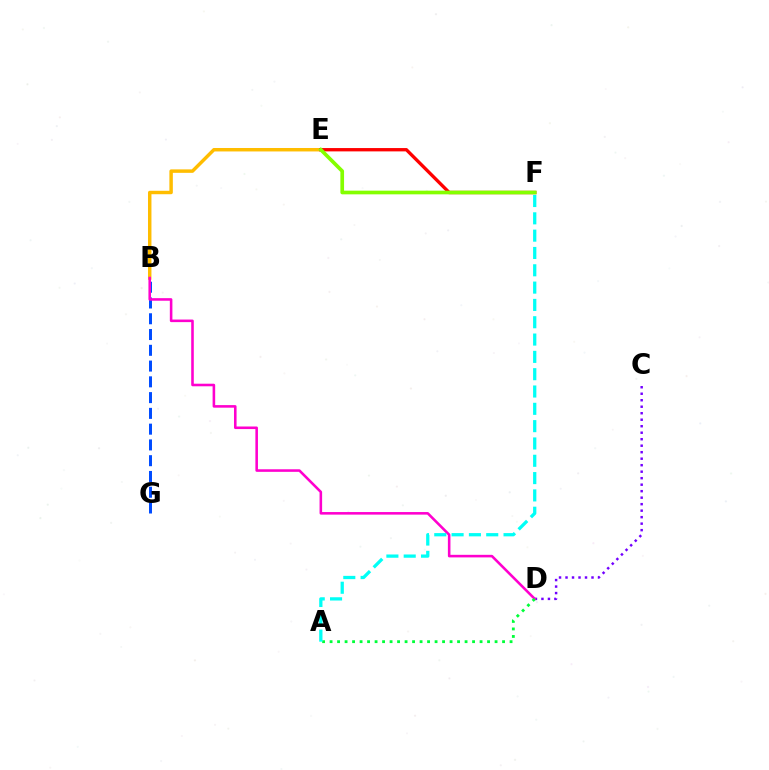{('B', 'E'): [{'color': '#ffbd00', 'line_style': 'solid', 'thickness': 2.49}], ('E', 'F'): [{'color': '#ff0000', 'line_style': 'solid', 'thickness': 2.4}, {'color': '#84ff00', 'line_style': 'solid', 'thickness': 2.65}], ('B', 'G'): [{'color': '#004bff', 'line_style': 'dashed', 'thickness': 2.14}], ('C', 'D'): [{'color': '#7200ff', 'line_style': 'dotted', 'thickness': 1.76}], ('B', 'D'): [{'color': '#ff00cf', 'line_style': 'solid', 'thickness': 1.85}], ('A', 'D'): [{'color': '#00ff39', 'line_style': 'dotted', 'thickness': 2.04}], ('A', 'F'): [{'color': '#00fff6', 'line_style': 'dashed', 'thickness': 2.35}]}